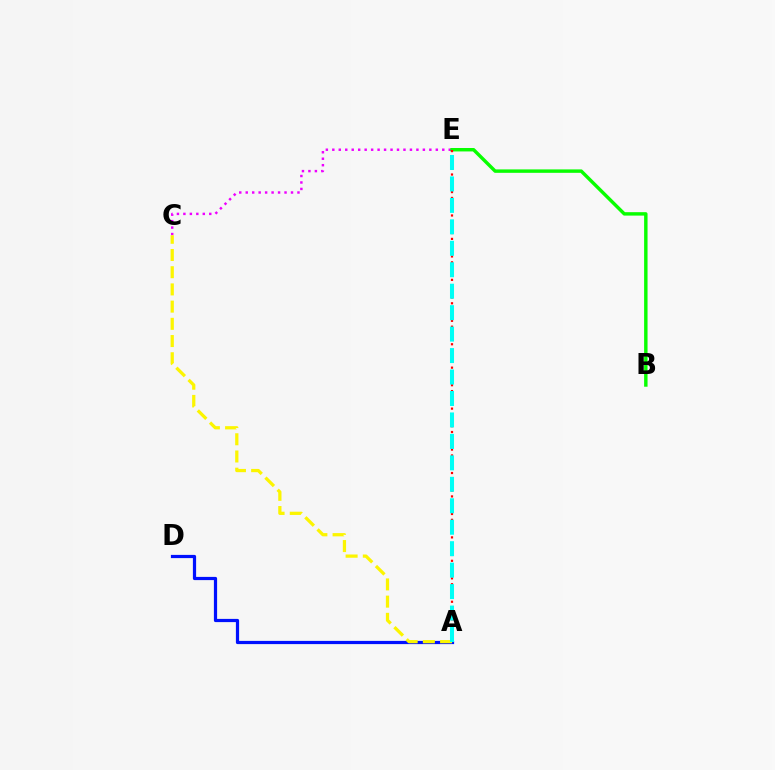{('C', 'E'): [{'color': '#ee00ff', 'line_style': 'dotted', 'thickness': 1.76}], ('A', 'D'): [{'color': '#0010ff', 'line_style': 'solid', 'thickness': 2.31}], ('B', 'E'): [{'color': '#08ff00', 'line_style': 'solid', 'thickness': 2.47}], ('A', 'E'): [{'color': '#ff0000', 'line_style': 'dotted', 'thickness': 1.59}, {'color': '#00fff6', 'line_style': 'dashed', 'thickness': 2.91}], ('A', 'C'): [{'color': '#fcf500', 'line_style': 'dashed', 'thickness': 2.34}]}